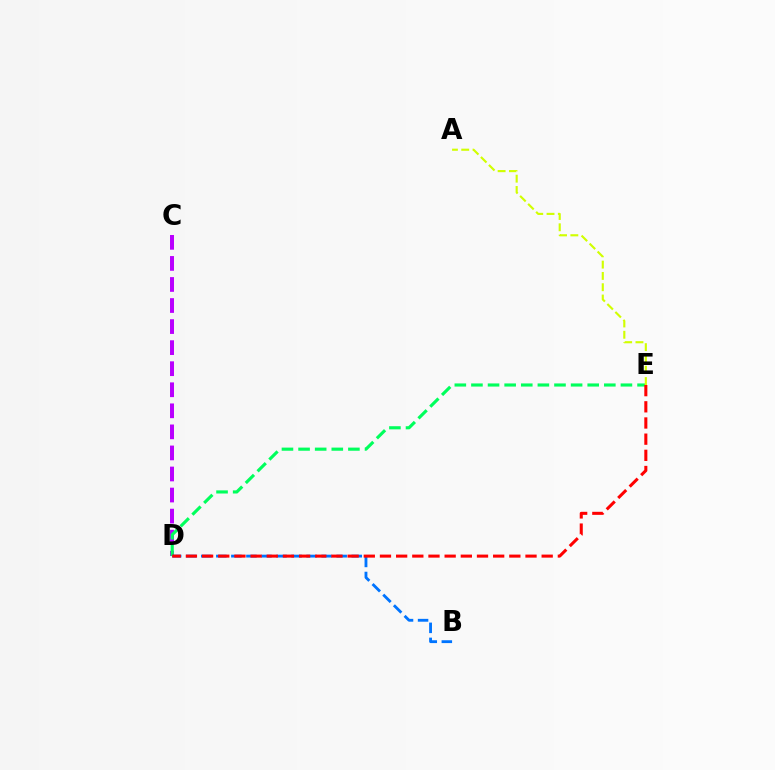{('C', 'D'): [{'color': '#b900ff', 'line_style': 'dashed', 'thickness': 2.86}], ('D', 'E'): [{'color': '#00ff5c', 'line_style': 'dashed', 'thickness': 2.26}, {'color': '#ff0000', 'line_style': 'dashed', 'thickness': 2.2}], ('B', 'D'): [{'color': '#0074ff', 'line_style': 'dashed', 'thickness': 2.04}], ('A', 'E'): [{'color': '#d1ff00', 'line_style': 'dashed', 'thickness': 1.54}]}